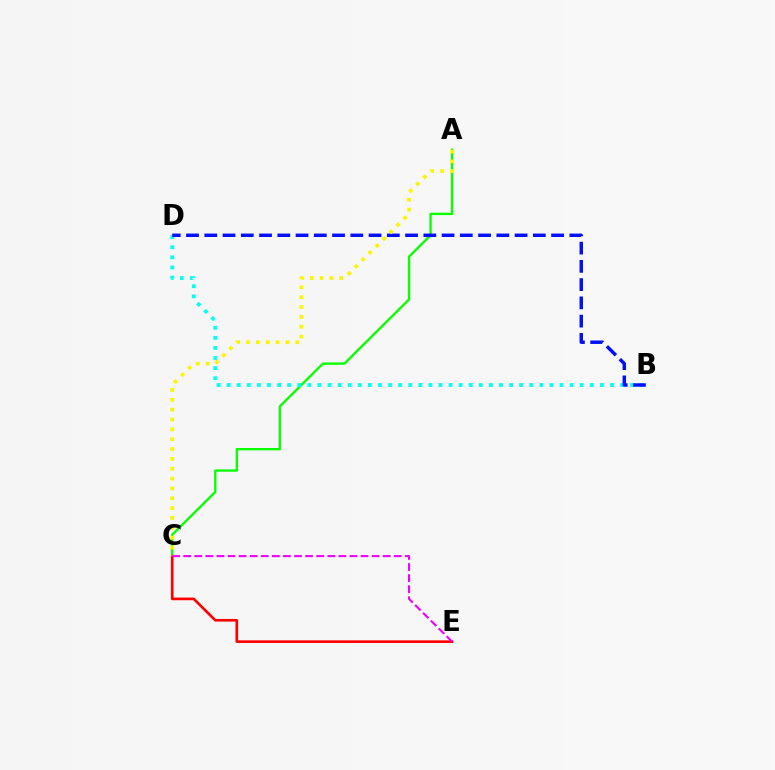{('A', 'C'): [{'color': '#08ff00', 'line_style': 'solid', 'thickness': 1.69}, {'color': '#fcf500', 'line_style': 'dotted', 'thickness': 2.67}], ('B', 'D'): [{'color': '#00fff6', 'line_style': 'dotted', 'thickness': 2.74}, {'color': '#0010ff', 'line_style': 'dashed', 'thickness': 2.48}], ('C', 'E'): [{'color': '#ff0000', 'line_style': 'solid', 'thickness': 1.91}, {'color': '#ee00ff', 'line_style': 'dashed', 'thickness': 1.51}]}